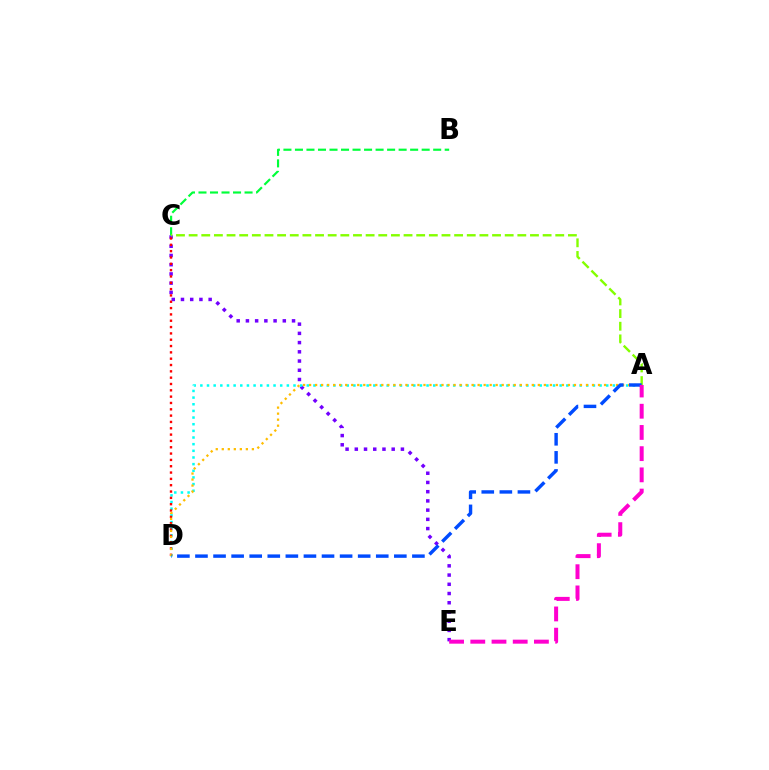{('C', 'E'): [{'color': '#7200ff', 'line_style': 'dotted', 'thickness': 2.51}], ('A', 'D'): [{'color': '#00fff6', 'line_style': 'dotted', 'thickness': 1.81}, {'color': '#ffbd00', 'line_style': 'dotted', 'thickness': 1.64}, {'color': '#004bff', 'line_style': 'dashed', 'thickness': 2.46}], ('B', 'C'): [{'color': '#00ff39', 'line_style': 'dashed', 'thickness': 1.56}], ('C', 'D'): [{'color': '#ff0000', 'line_style': 'dotted', 'thickness': 1.72}], ('A', 'C'): [{'color': '#84ff00', 'line_style': 'dashed', 'thickness': 1.72}], ('A', 'E'): [{'color': '#ff00cf', 'line_style': 'dashed', 'thickness': 2.88}]}